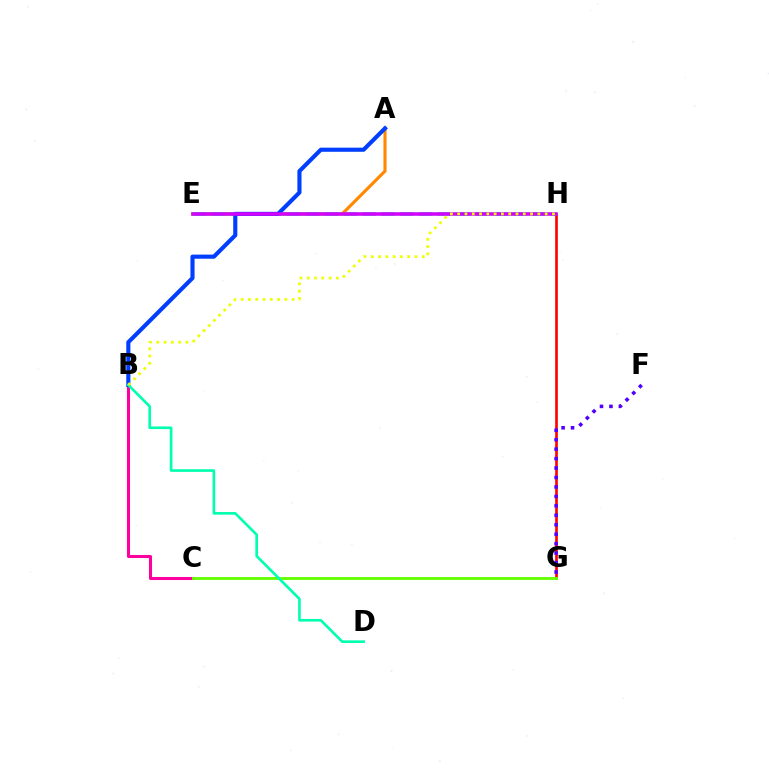{('G', 'H'): [{'color': '#ff0000', 'line_style': 'solid', 'thickness': 1.91}], ('A', 'E'): [{'color': '#ff8800', 'line_style': 'solid', 'thickness': 2.25}], ('F', 'G'): [{'color': '#4f00ff', 'line_style': 'dotted', 'thickness': 2.57}], ('B', 'C'): [{'color': '#ff00a0', 'line_style': 'solid', 'thickness': 2.2}], ('E', 'H'): [{'color': '#00c7ff', 'line_style': 'dashed', 'thickness': 2.56}, {'color': '#00ff27', 'line_style': 'solid', 'thickness': 1.79}, {'color': '#d600ff', 'line_style': 'solid', 'thickness': 2.52}], ('A', 'B'): [{'color': '#003fff', 'line_style': 'solid', 'thickness': 2.96}], ('C', 'G'): [{'color': '#66ff00', 'line_style': 'solid', 'thickness': 2.06}], ('B', 'D'): [{'color': '#00ffaf', 'line_style': 'solid', 'thickness': 1.91}], ('B', 'H'): [{'color': '#eeff00', 'line_style': 'dotted', 'thickness': 1.98}]}